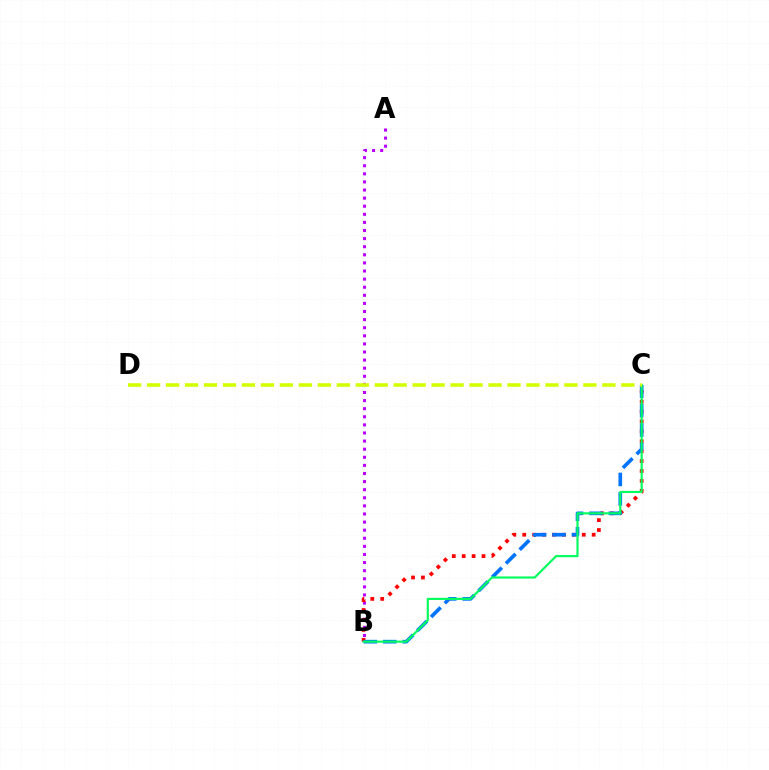{('A', 'B'): [{'color': '#b900ff', 'line_style': 'dotted', 'thickness': 2.2}], ('B', 'C'): [{'color': '#ff0000', 'line_style': 'dotted', 'thickness': 2.69}, {'color': '#0074ff', 'line_style': 'dashed', 'thickness': 2.64}, {'color': '#00ff5c', 'line_style': 'solid', 'thickness': 1.54}], ('C', 'D'): [{'color': '#d1ff00', 'line_style': 'dashed', 'thickness': 2.58}]}